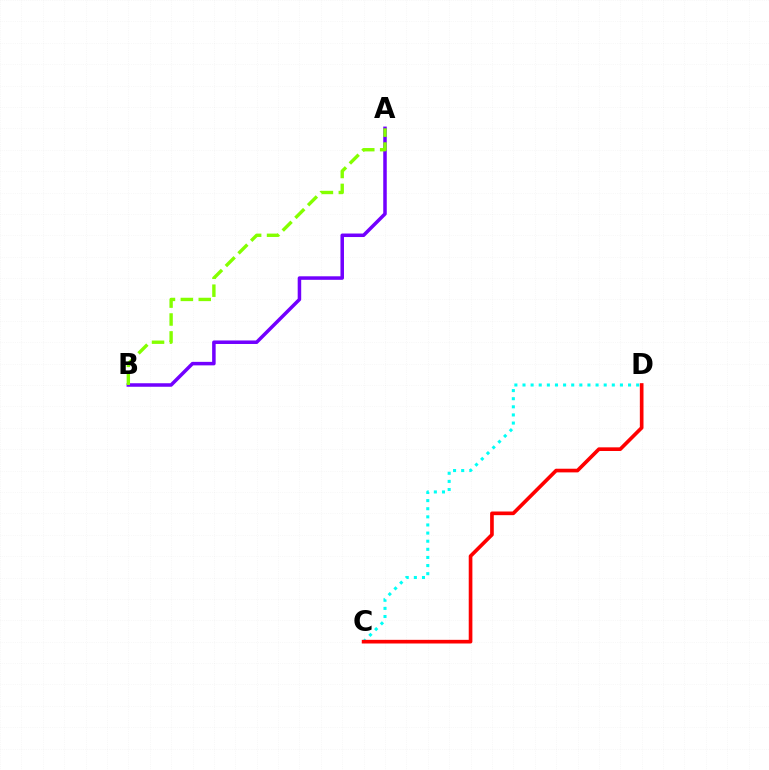{('C', 'D'): [{'color': '#00fff6', 'line_style': 'dotted', 'thickness': 2.21}, {'color': '#ff0000', 'line_style': 'solid', 'thickness': 2.63}], ('A', 'B'): [{'color': '#7200ff', 'line_style': 'solid', 'thickness': 2.53}, {'color': '#84ff00', 'line_style': 'dashed', 'thickness': 2.43}]}